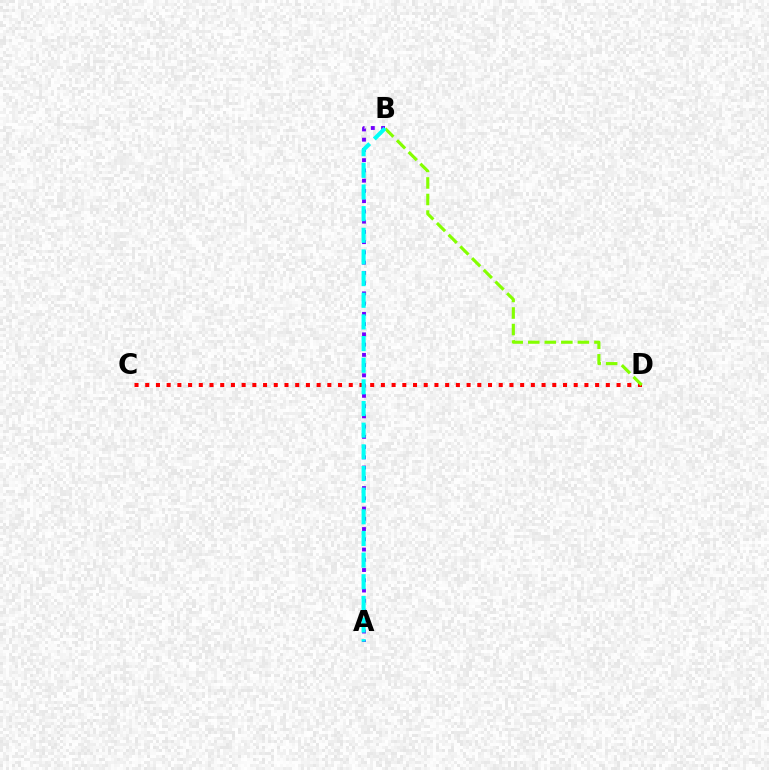{('A', 'B'): [{'color': '#7200ff', 'line_style': 'dotted', 'thickness': 2.78}, {'color': '#00fff6', 'line_style': 'dashed', 'thickness': 2.94}], ('C', 'D'): [{'color': '#ff0000', 'line_style': 'dotted', 'thickness': 2.91}], ('B', 'D'): [{'color': '#84ff00', 'line_style': 'dashed', 'thickness': 2.25}]}